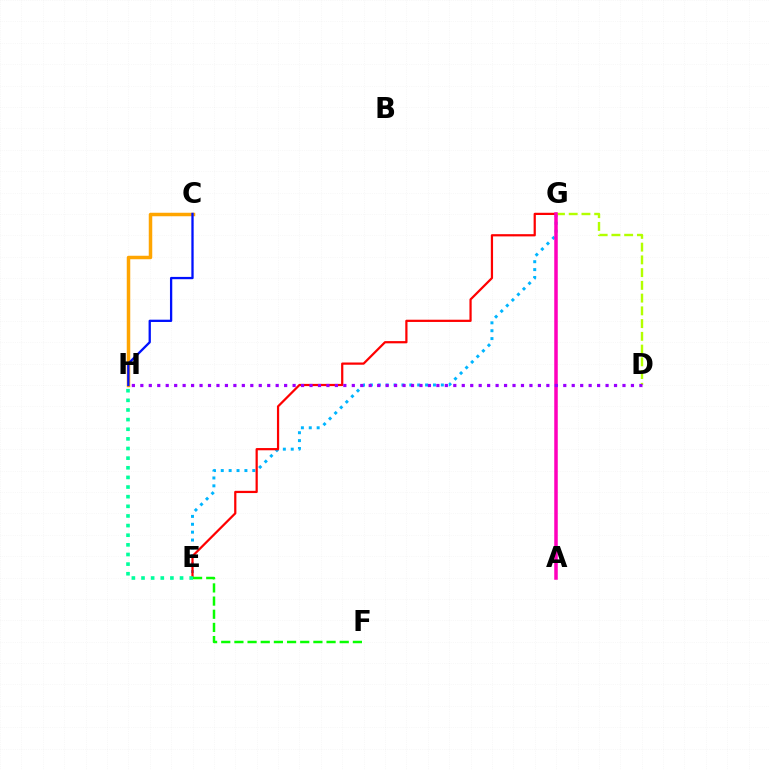{('C', 'H'): [{'color': '#ffa500', 'line_style': 'solid', 'thickness': 2.51}, {'color': '#0010ff', 'line_style': 'solid', 'thickness': 1.65}], ('E', 'G'): [{'color': '#00b5ff', 'line_style': 'dotted', 'thickness': 2.14}, {'color': '#ff0000', 'line_style': 'solid', 'thickness': 1.6}], ('D', 'G'): [{'color': '#b3ff00', 'line_style': 'dashed', 'thickness': 1.73}], ('E', 'H'): [{'color': '#00ff9d', 'line_style': 'dotted', 'thickness': 2.62}], ('E', 'F'): [{'color': '#08ff00', 'line_style': 'dashed', 'thickness': 1.79}], ('A', 'G'): [{'color': '#ff00bd', 'line_style': 'solid', 'thickness': 2.53}], ('D', 'H'): [{'color': '#9b00ff', 'line_style': 'dotted', 'thickness': 2.3}]}